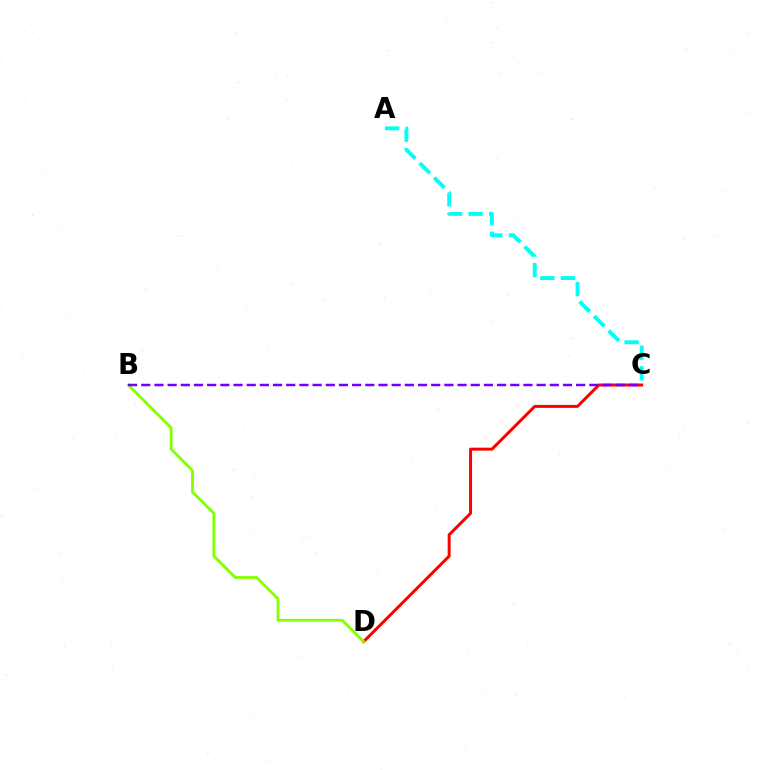{('C', 'D'): [{'color': '#ff0000', 'line_style': 'solid', 'thickness': 2.15}], ('B', 'D'): [{'color': '#84ff00', 'line_style': 'solid', 'thickness': 2.04}], ('B', 'C'): [{'color': '#7200ff', 'line_style': 'dashed', 'thickness': 1.79}], ('A', 'C'): [{'color': '#00fff6', 'line_style': 'dashed', 'thickness': 2.79}]}